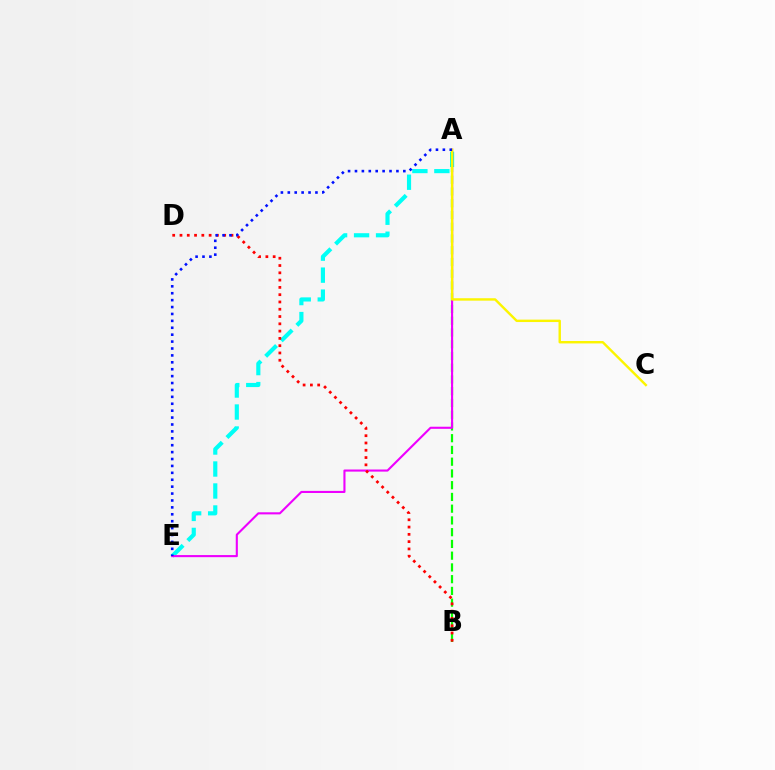{('A', 'E'): [{'color': '#00fff6', 'line_style': 'dashed', 'thickness': 2.99}, {'color': '#ee00ff', 'line_style': 'solid', 'thickness': 1.52}, {'color': '#0010ff', 'line_style': 'dotted', 'thickness': 1.88}], ('A', 'B'): [{'color': '#08ff00', 'line_style': 'dashed', 'thickness': 1.6}], ('B', 'D'): [{'color': '#ff0000', 'line_style': 'dotted', 'thickness': 1.98}], ('A', 'C'): [{'color': '#fcf500', 'line_style': 'solid', 'thickness': 1.74}]}